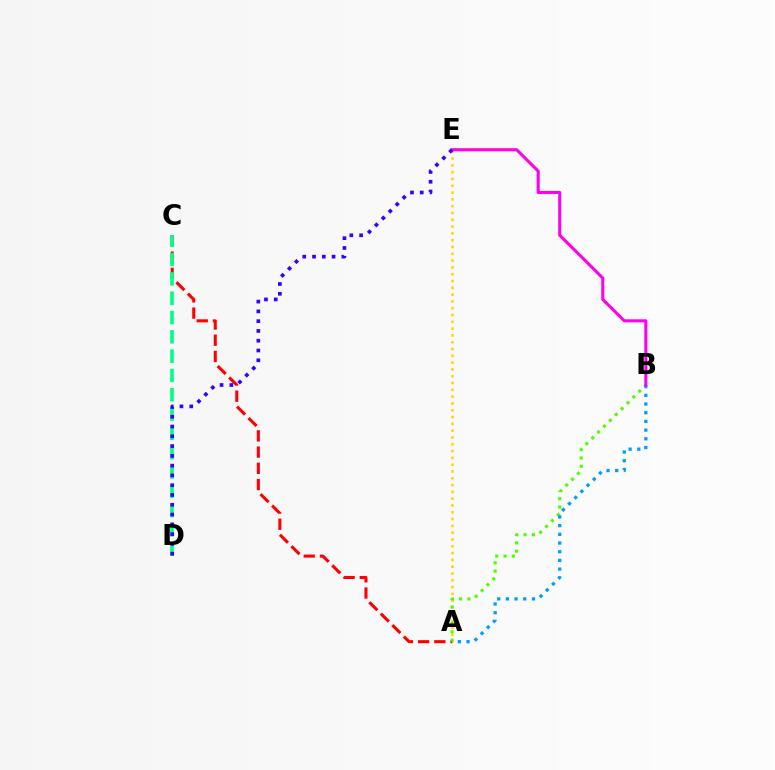{('A', 'E'): [{'color': '#ffd500', 'line_style': 'dotted', 'thickness': 1.85}], ('A', 'C'): [{'color': '#ff0000', 'line_style': 'dashed', 'thickness': 2.2}], ('A', 'B'): [{'color': '#4fff00', 'line_style': 'dotted', 'thickness': 2.25}, {'color': '#009eff', 'line_style': 'dotted', 'thickness': 2.36}], ('C', 'D'): [{'color': '#00ff86', 'line_style': 'dashed', 'thickness': 2.62}], ('B', 'E'): [{'color': '#ff00ed', 'line_style': 'solid', 'thickness': 2.21}], ('D', 'E'): [{'color': '#3700ff', 'line_style': 'dotted', 'thickness': 2.66}]}